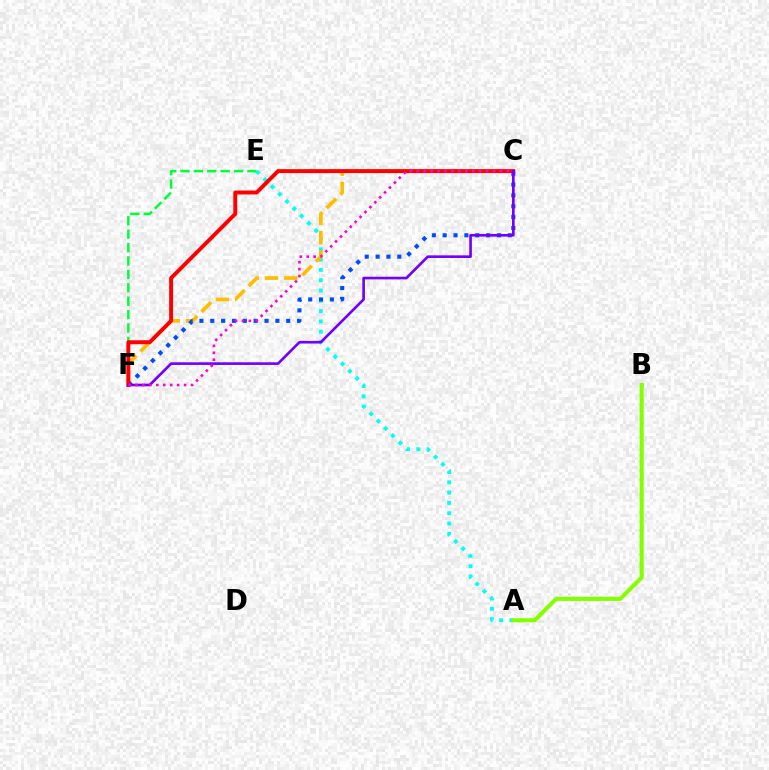{('A', 'E'): [{'color': '#00fff6', 'line_style': 'dotted', 'thickness': 2.8}], ('C', 'F'): [{'color': '#ffbd00', 'line_style': 'dashed', 'thickness': 2.62}, {'color': '#004bff', 'line_style': 'dotted', 'thickness': 2.95}, {'color': '#ff0000', 'line_style': 'solid', 'thickness': 2.83}, {'color': '#7200ff', 'line_style': 'solid', 'thickness': 1.9}, {'color': '#ff00cf', 'line_style': 'dotted', 'thickness': 1.88}], ('A', 'B'): [{'color': '#84ff00', 'line_style': 'solid', 'thickness': 2.94}], ('E', 'F'): [{'color': '#00ff39', 'line_style': 'dashed', 'thickness': 1.82}]}